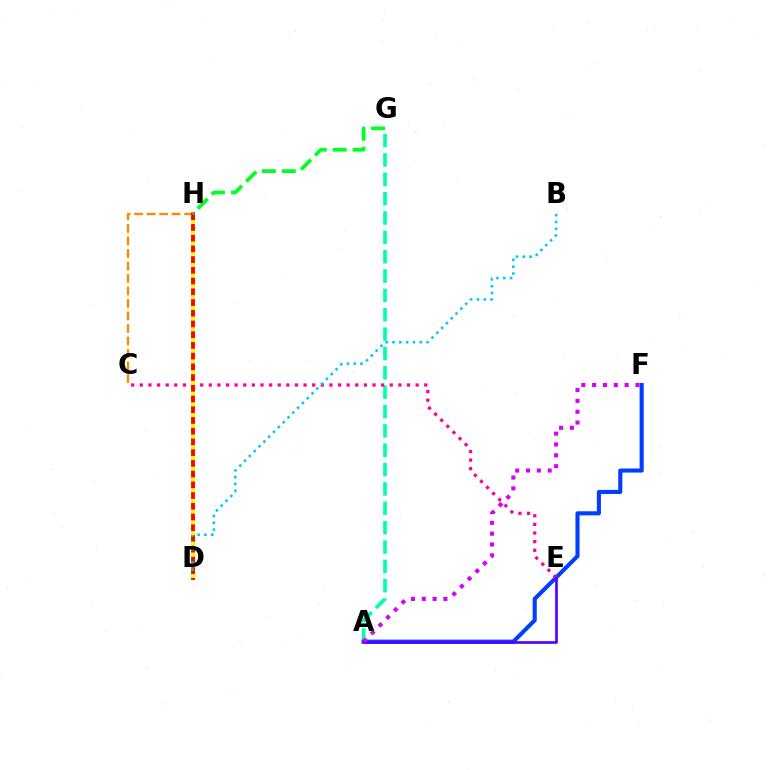{('A', 'G'): [{'color': '#00ffaf', 'line_style': 'dashed', 'thickness': 2.63}], ('A', 'F'): [{'color': '#003fff', 'line_style': 'solid', 'thickness': 2.94}, {'color': '#d600ff', 'line_style': 'dotted', 'thickness': 2.94}], ('D', 'H'): [{'color': '#66ff00', 'line_style': 'dashed', 'thickness': 2.31}, {'color': '#ff0000', 'line_style': 'solid', 'thickness': 2.74}, {'color': '#eeff00', 'line_style': 'dotted', 'thickness': 2.91}], ('C', 'E'): [{'color': '#ff00a0', 'line_style': 'dotted', 'thickness': 2.34}], ('C', 'H'): [{'color': '#ff8800', 'line_style': 'dashed', 'thickness': 1.7}], ('A', 'E'): [{'color': '#4f00ff', 'line_style': 'solid', 'thickness': 1.92}], ('B', 'D'): [{'color': '#00c7ff', 'line_style': 'dotted', 'thickness': 1.85}], ('G', 'H'): [{'color': '#00ff27', 'line_style': 'dashed', 'thickness': 2.71}]}